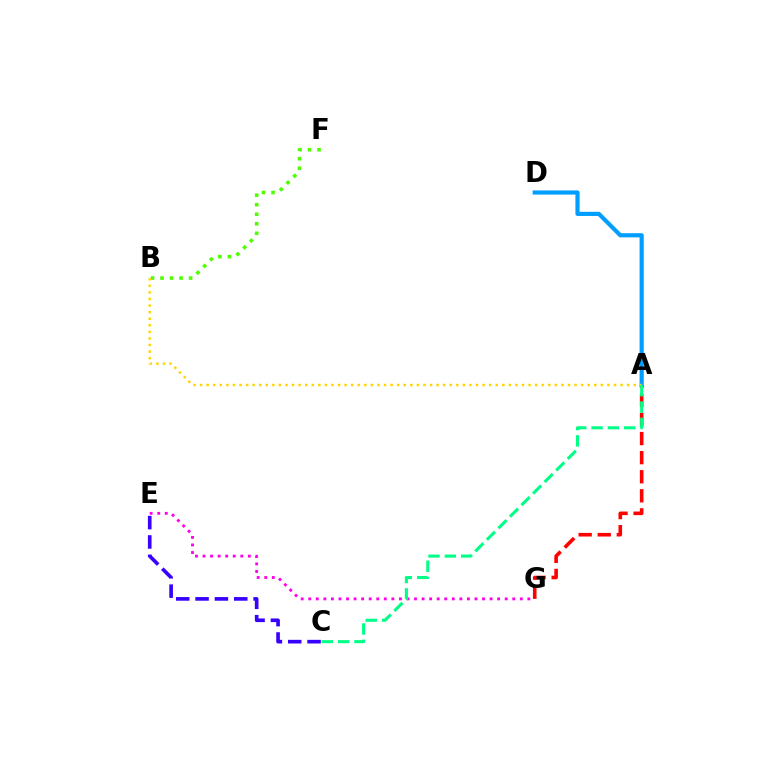{('A', 'D'): [{'color': '#009eff', 'line_style': 'solid', 'thickness': 3.0}], ('B', 'F'): [{'color': '#4fff00', 'line_style': 'dotted', 'thickness': 2.59}], ('E', 'G'): [{'color': '#ff00ed', 'line_style': 'dotted', 'thickness': 2.05}], ('A', 'G'): [{'color': '#ff0000', 'line_style': 'dashed', 'thickness': 2.59}], ('A', 'B'): [{'color': '#ffd500', 'line_style': 'dotted', 'thickness': 1.78}], ('A', 'C'): [{'color': '#00ff86', 'line_style': 'dashed', 'thickness': 2.22}], ('C', 'E'): [{'color': '#3700ff', 'line_style': 'dashed', 'thickness': 2.63}]}